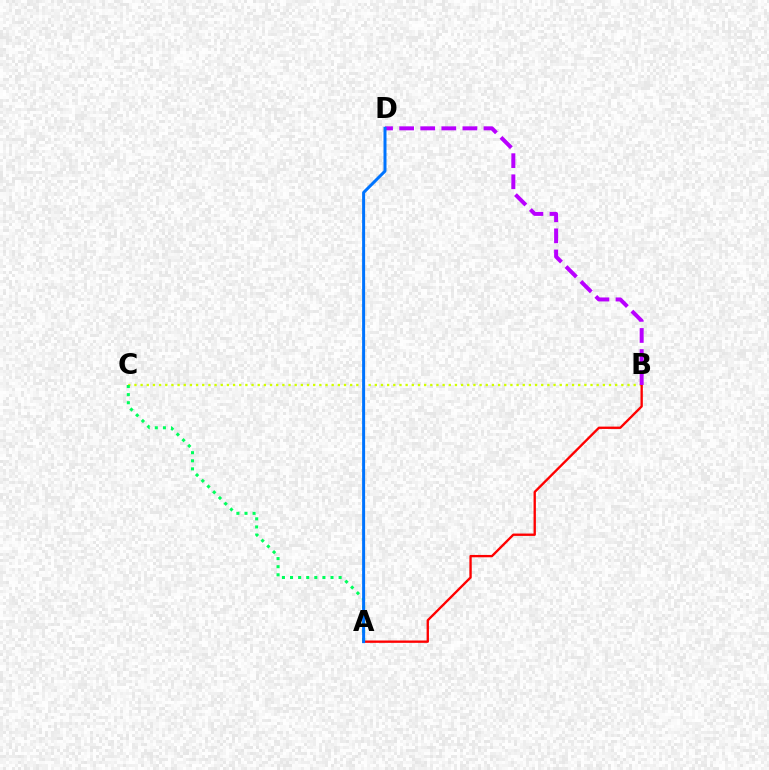{('B', 'C'): [{'color': '#d1ff00', 'line_style': 'dotted', 'thickness': 1.67}], ('A', 'B'): [{'color': '#ff0000', 'line_style': 'solid', 'thickness': 1.69}], ('B', 'D'): [{'color': '#b900ff', 'line_style': 'dashed', 'thickness': 2.86}], ('A', 'C'): [{'color': '#00ff5c', 'line_style': 'dotted', 'thickness': 2.2}], ('A', 'D'): [{'color': '#0074ff', 'line_style': 'solid', 'thickness': 2.16}]}